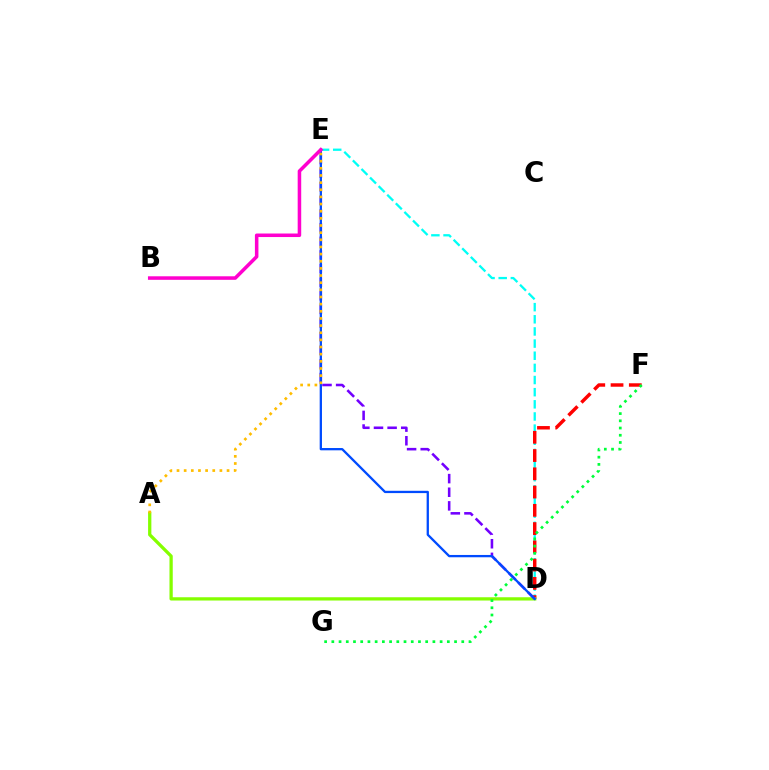{('D', 'E'): [{'color': '#00fff6', 'line_style': 'dashed', 'thickness': 1.65}, {'color': '#7200ff', 'line_style': 'dashed', 'thickness': 1.85}, {'color': '#004bff', 'line_style': 'solid', 'thickness': 1.65}], ('D', 'F'): [{'color': '#ff0000', 'line_style': 'dashed', 'thickness': 2.48}], ('A', 'D'): [{'color': '#84ff00', 'line_style': 'solid', 'thickness': 2.36}], ('A', 'E'): [{'color': '#ffbd00', 'line_style': 'dotted', 'thickness': 1.94}], ('B', 'E'): [{'color': '#ff00cf', 'line_style': 'solid', 'thickness': 2.54}], ('F', 'G'): [{'color': '#00ff39', 'line_style': 'dotted', 'thickness': 1.96}]}